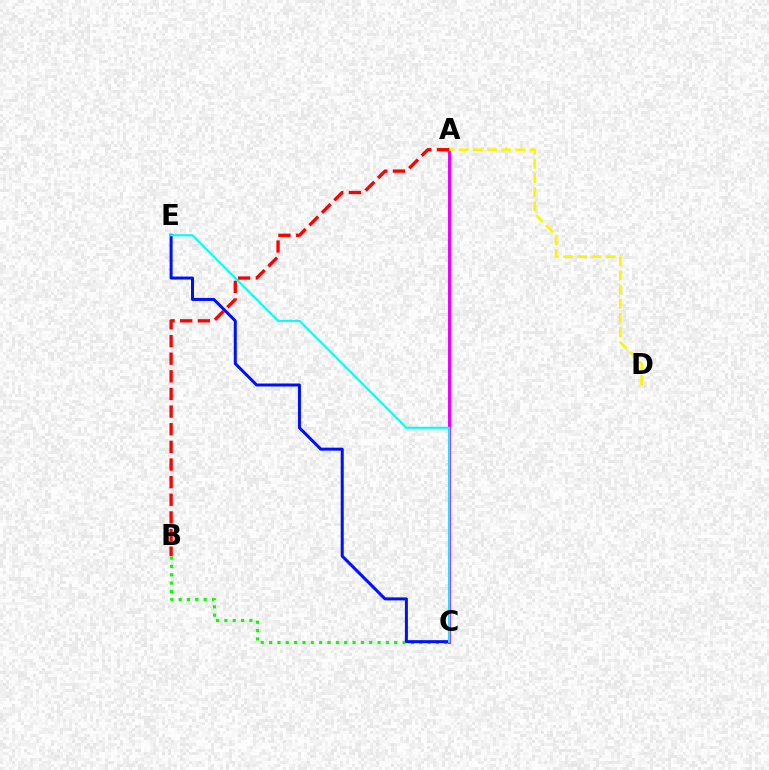{('B', 'C'): [{'color': '#08ff00', 'line_style': 'dotted', 'thickness': 2.27}], ('C', 'E'): [{'color': '#0010ff', 'line_style': 'solid', 'thickness': 2.17}, {'color': '#00fff6', 'line_style': 'solid', 'thickness': 1.52}], ('A', 'C'): [{'color': '#ee00ff', 'line_style': 'solid', 'thickness': 2.2}], ('A', 'B'): [{'color': '#ff0000', 'line_style': 'dashed', 'thickness': 2.4}], ('A', 'D'): [{'color': '#fcf500', 'line_style': 'dashed', 'thickness': 1.93}]}